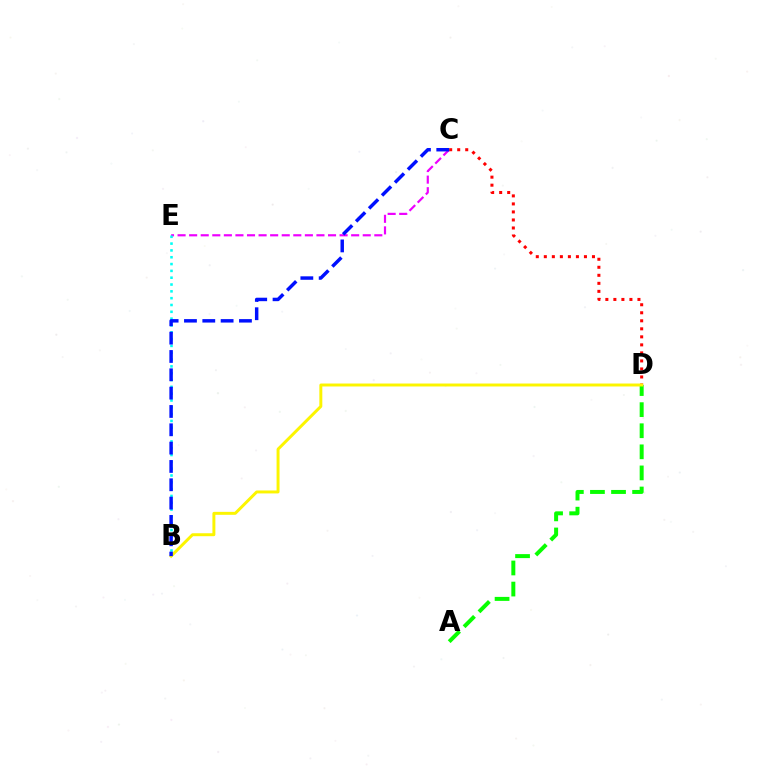{('A', 'D'): [{'color': '#08ff00', 'line_style': 'dashed', 'thickness': 2.86}], ('C', 'E'): [{'color': '#ee00ff', 'line_style': 'dashed', 'thickness': 1.57}], ('C', 'D'): [{'color': '#ff0000', 'line_style': 'dotted', 'thickness': 2.18}], ('B', 'E'): [{'color': '#00fff6', 'line_style': 'dotted', 'thickness': 1.85}], ('B', 'D'): [{'color': '#fcf500', 'line_style': 'solid', 'thickness': 2.13}], ('B', 'C'): [{'color': '#0010ff', 'line_style': 'dashed', 'thickness': 2.49}]}